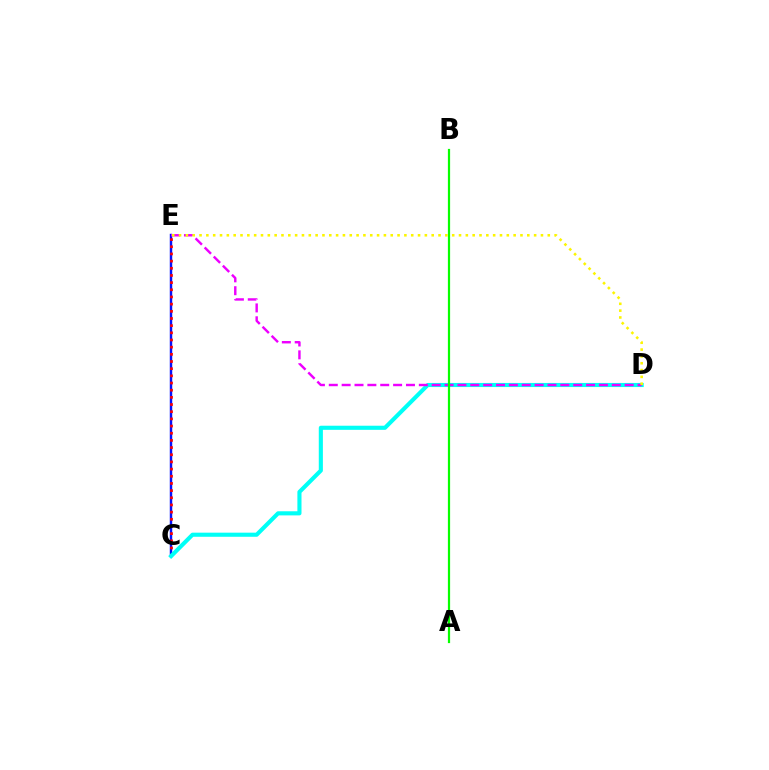{('C', 'E'): [{'color': '#0010ff', 'line_style': 'solid', 'thickness': 1.76}, {'color': '#ff0000', 'line_style': 'dotted', 'thickness': 1.95}], ('C', 'D'): [{'color': '#00fff6', 'line_style': 'solid', 'thickness': 2.96}], ('D', 'E'): [{'color': '#ee00ff', 'line_style': 'dashed', 'thickness': 1.75}, {'color': '#fcf500', 'line_style': 'dotted', 'thickness': 1.86}], ('A', 'B'): [{'color': '#08ff00', 'line_style': 'solid', 'thickness': 1.6}]}